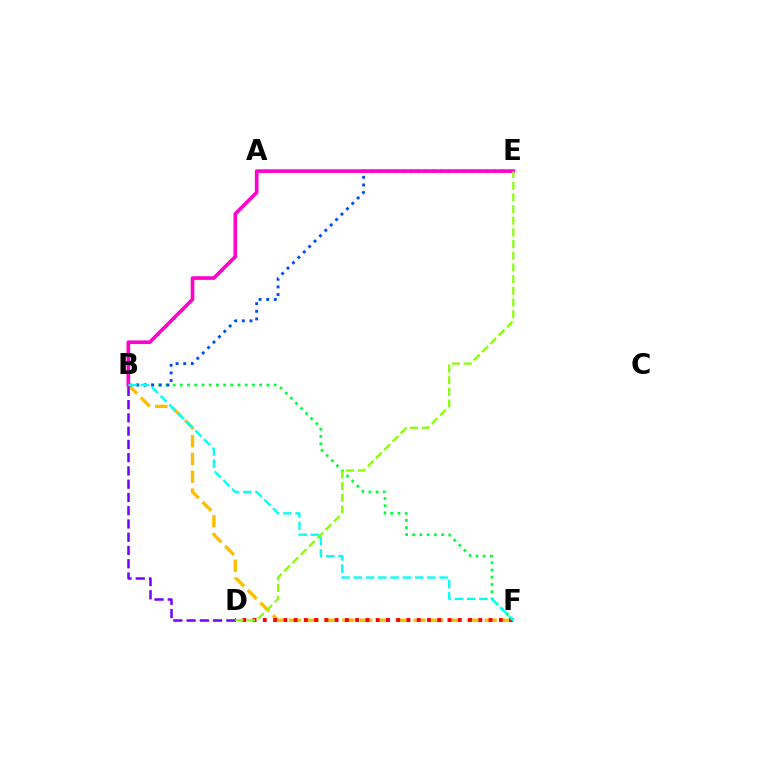{('B', 'F'): [{'color': '#ffbd00', 'line_style': 'dashed', 'thickness': 2.42}, {'color': '#00ff39', 'line_style': 'dotted', 'thickness': 1.96}, {'color': '#00fff6', 'line_style': 'dashed', 'thickness': 1.66}], ('D', 'F'): [{'color': '#ff0000', 'line_style': 'dotted', 'thickness': 2.79}], ('B', 'E'): [{'color': '#004bff', 'line_style': 'dotted', 'thickness': 2.07}, {'color': '#ff00cf', 'line_style': 'solid', 'thickness': 2.62}], ('B', 'D'): [{'color': '#7200ff', 'line_style': 'dashed', 'thickness': 1.8}], ('D', 'E'): [{'color': '#84ff00', 'line_style': 'dashed', 'thickness': 1.59}]}